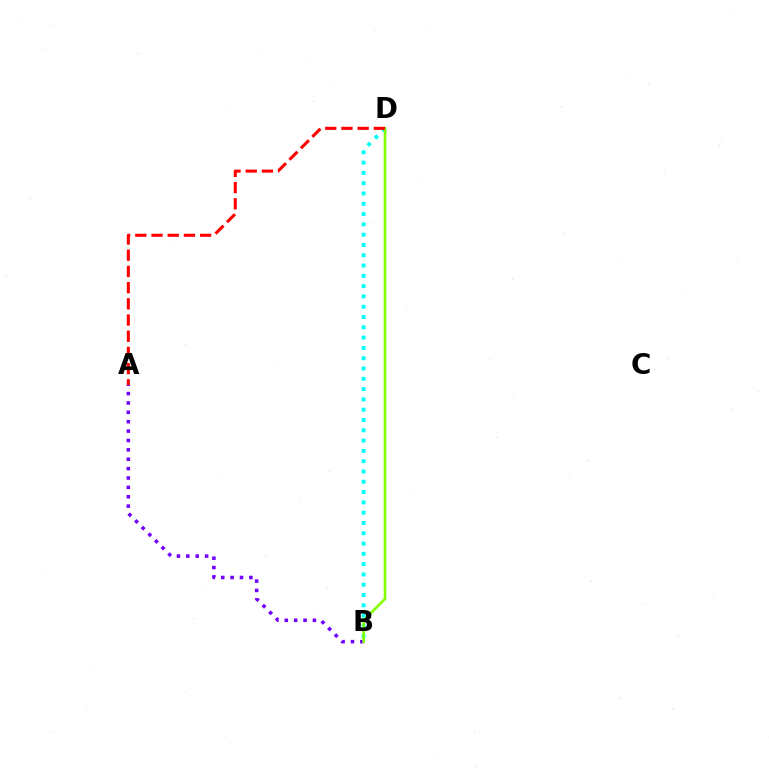{('B', 'D'): [{'color': '#00fff6', 'line_style': 'dotted', 'thickness': 2.8}, {'color': '#84ff00', 'line_style': 'solid', 'thickness': 1.89}], ('A', 'B'): [{'color': '#7200ff', 'line_style': 'dotted', 'thickness': 2.55}], ('A', 'D'): [{'color': '#ff0000', 'line_style': 'dashed', 'thickness': 2.2}]}